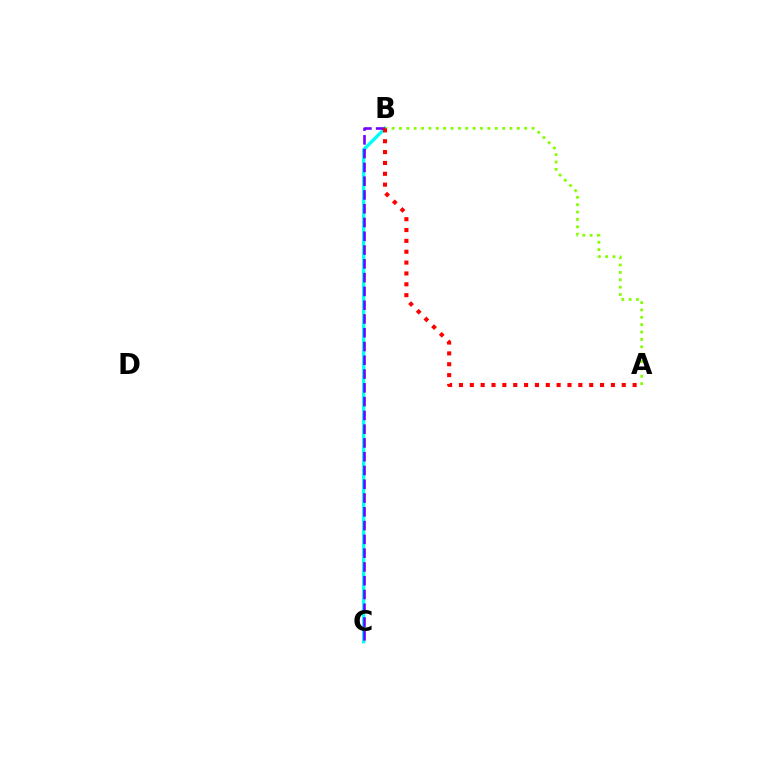{('B', 'C'): [{'color': '#00fff6', 'line_style': 'solid', 'thickness': 2.41}, {'color': '#7200ff', 'line_style': 'dashed', 'thickness': 1.87}], ('A', 'B'): [{'color': '#84ff00', 'line_style': 'dotted', 'thickness': 2.0}, {'color': '#ff0000', 'line_style': 'dotted', 'thickness': 2.95}]}